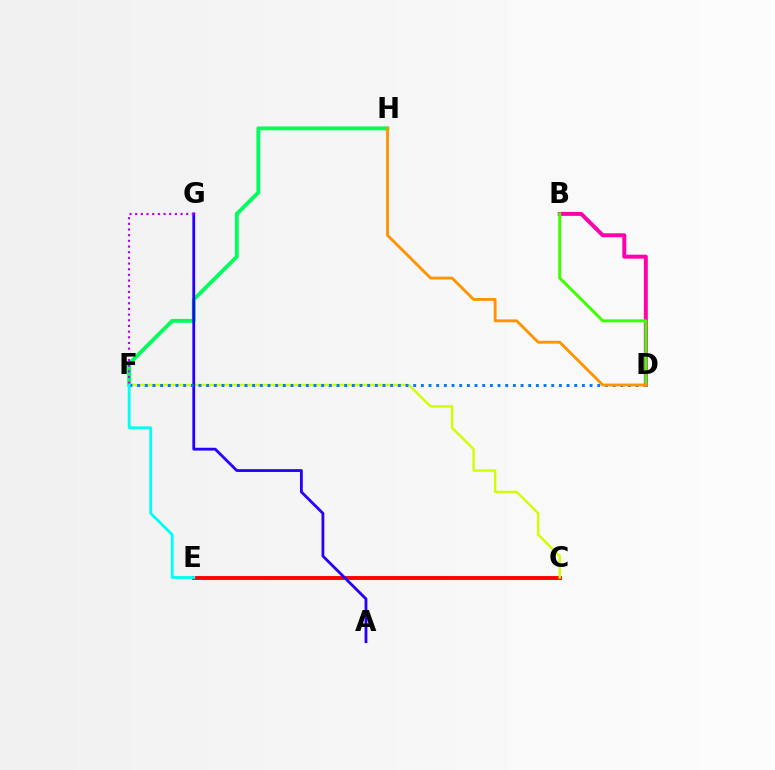{('C', 'E'): [{'color': '#ff0000', 'line_style': 'solid', 'thickness': 2.78}], ('F', 'H'): [{'color': '#00ff5c', 'line_style': 'solid', 'thickness': 2.77}], ('B', 'D'): [{'color': '#ff00ac', 'line_style': 'solid', 'thickness': 2.85}, {'color': '#3dff00', 'line_style': 'solid', 'thickness': 2.15}], ('C', 'F'): [{'color': '#d1ff00', 'line_style': 'solid', 'thickness': 1.75}], ('A', 'G'): [{'color': '#2500ff', 'line_style': 'solid', 'thickness': 2.03}], ('F', 'G'): [{'color': '#b900ff', 'line_style': 'dotted', 'thickness': 1.54}], ('D', 'F'): [{'color': '#0074ff', 'line_style': 'dotted', 'thickness': 2.08}], ('E', 'F'): [{'color': '#00fff6', 'line_style': 'solid', 'thickness': 2.04}], ('D', 'H'): [{'color': '#ff9400', 'line_style': 'solid', 'thickness': 2.06}]}